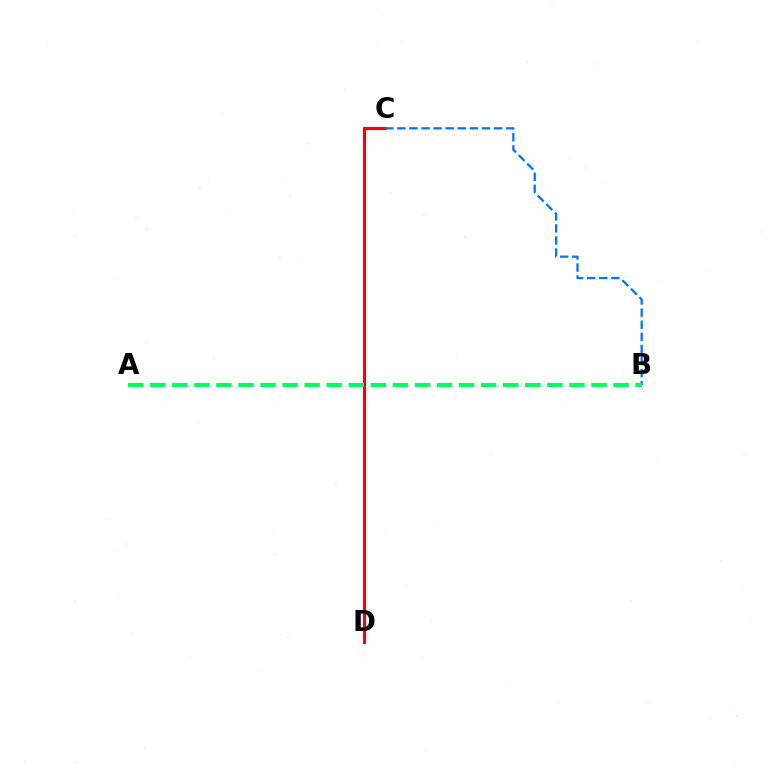{('C', 'D'): [{'color': '#d1ff00', 'line_style': 'solid', 'thickness': 1.83}, {'color': '#b900ff', 'line_style': 'solid', 'thickness': 2.25}, {'color': '#ff0000', 'line_style': 'solid', 'thickness': 2.2}], ('B', 'C'): [{'color': '#0074ff', 'line_style': 'dashed', 'thickness': 1.64}], ('A', 'B'): [{'color': '#00ff5c', 'line_style': 'dashed', 'thickness': 3.0}]}